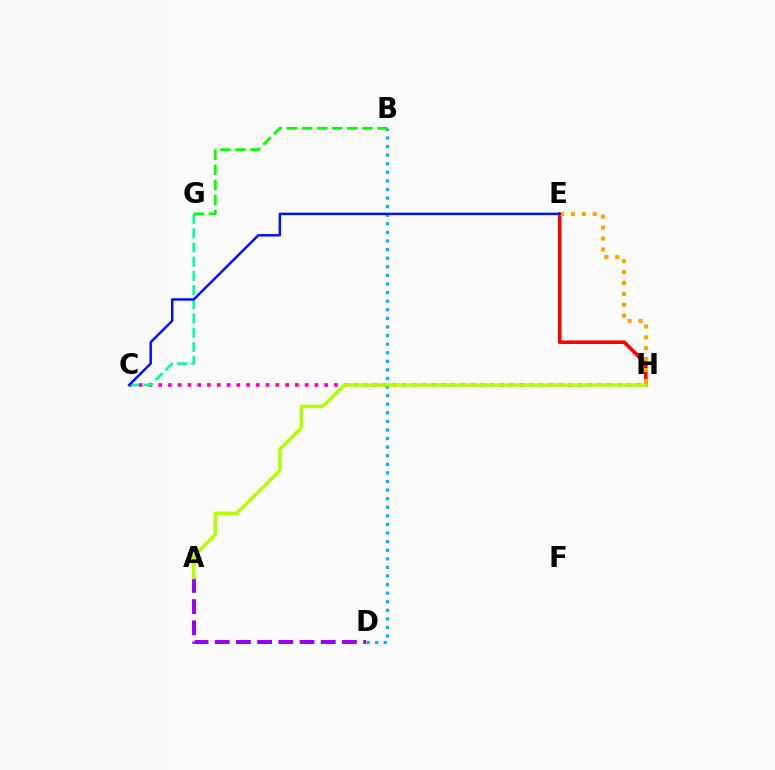{('E', 'H'): [{'color': '#ff0000', 'line_style': 'solid', 'thickness': 2.59}, {'color': '#ffa500', 'line_style': 'dotted', 'thickness': 2.96}], ('A', 'D'): [{'color': '#9b00ff', 'line_style': 'dashed', 'thickness': 2.88}], ('C', 'H'): [{'color': '#ff00bd', 'line_style': 'dotted', 'thickness': 2.65}], ('B', 'D'): [{'color': '#00b5ff', 'line_style': 'dotted', 'thickness': 2.33}], ('C', 'G'): [{'color': '#00ff9d', 'line_style': 'dashed', 'thickness': 1.93}], ('B', 'G'): [{'color': '#08ff00', 'line_style': 'dashed', 'thickness': 2.05}], ('A', 'H'): [{'color': '#b3ff00', 'line_style': 'solid', 'thickness': 2.53}], ('C', 'E'): [{'color': '#0010ff', 'line_style': 'solid', 'thickness': 1.78}]}